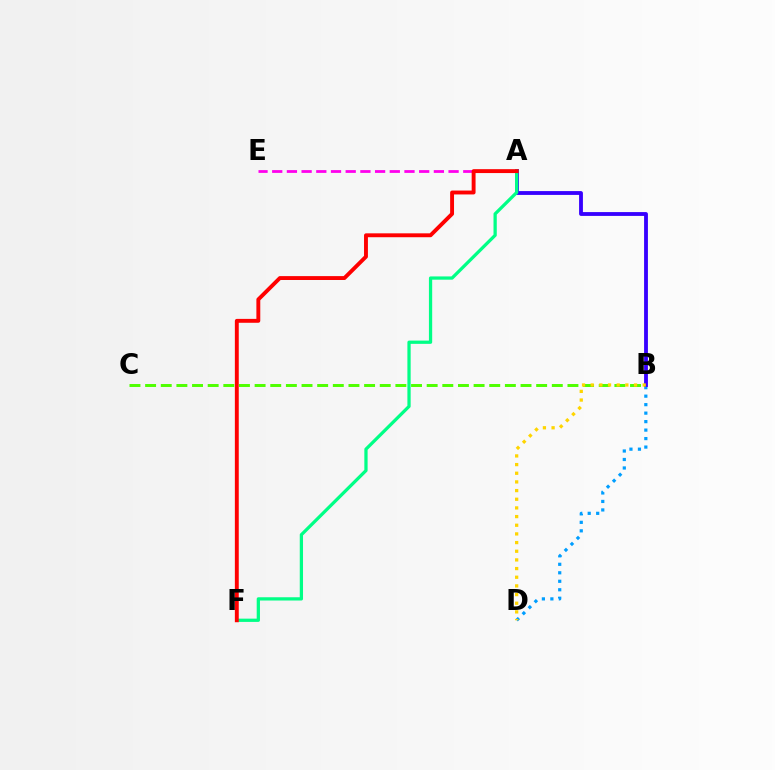{('A', 'E'): [{'color': '#ff00ed', 'line_style': 'dashed', 'thickness': 2.0}], ('B', 'C'): [{'color': '#4fff00', 'line_style': 'dashed', 'thickness': 2.12}], ('B', 'D'): [{'color': '#009eff', 'line_style': 'dotted', 'thickness': 2.31}, {'color': '#ffd500', 'line_style': 'dotted', 'thickness': 2.35}], ('A', 'B'): [{'color': '#3700ff', 'line_style': 'solid', 'thickness': 2.76}], ('A', 'F'): [{'color': '#00ff86', 'line_style': 'solid', 'thickness': 2.35}, {'color': '#ff0000', 'line_style': 'solid', 'thickness': 2.8}]}